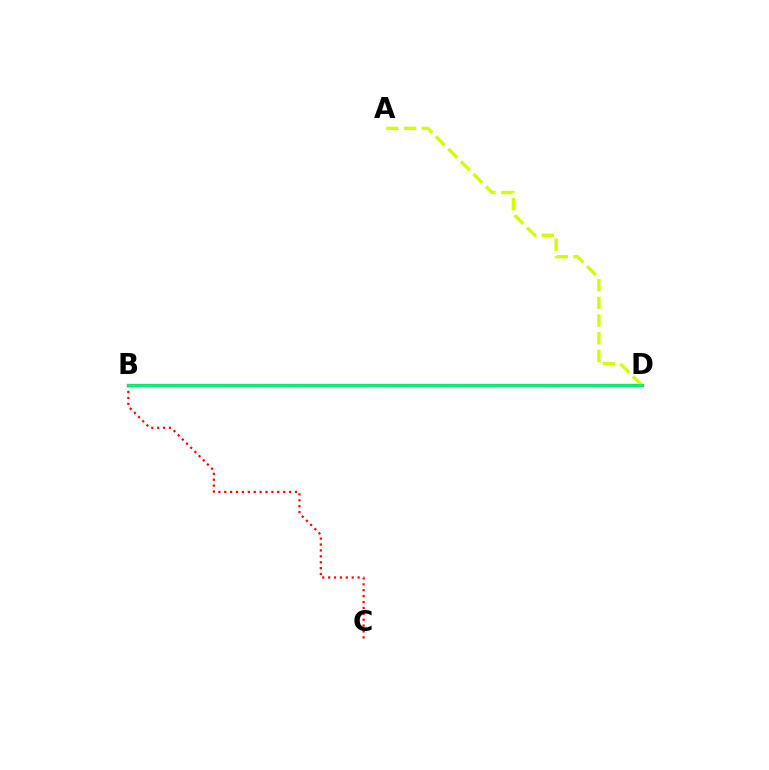{('B', 'C'): [{'color': '#ff0000', 'line_style': 'dotted', 'thickness': 1.6}], ('B', 'D'): [{'color': '#b900ff', 'line_style': 'solid', 'thickness': 2.34}, {'color': '#0074ff', 'line_style': 'dotted', 'thickness': 2.06}, {'color': '#00ff5c', 'line_style': 'solid', 'thickness': 1.99}], ('A', 'D'): [{'color': '#d1ff00', 'line_style': 'dashed', 'thickness': 2.4}]}